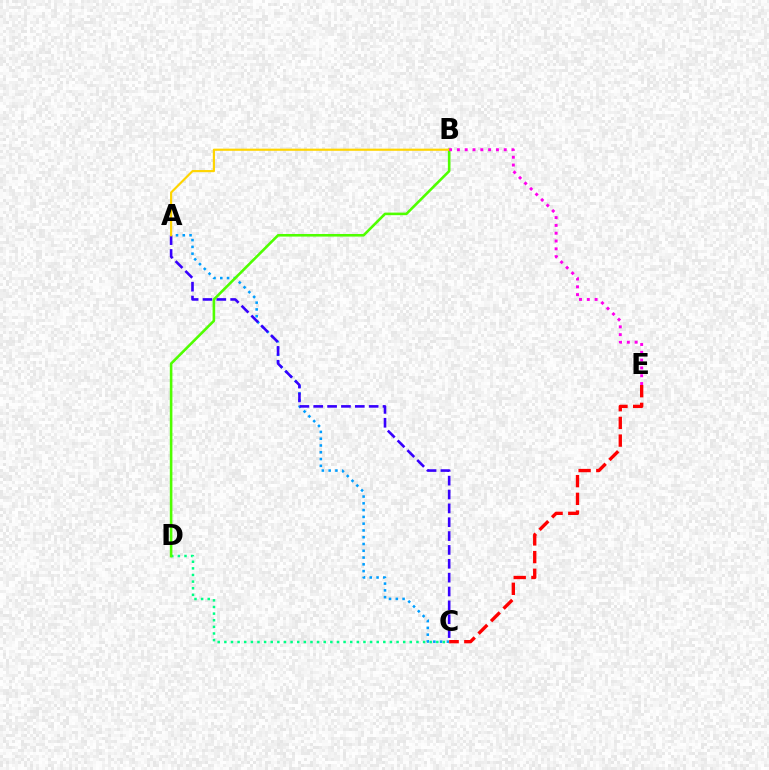{('A', 'C'): [{'color': '#009eff', 'line_style': 'dotted', 'thickness': 1.84}, {'color': '#3700ff', 'line_style': 'dashed', 'thickness': 1.88}], ('C', 'D'): [{'color': '#00ff86', 'line_style': 'dotted', 'thickness': 1.8}], ('C', 'E'): [{'color': '#ff0000', 'line_style': 'dashed', 'thickness': 2.4}], ('B', 'D'): [{'color': '#4fff00', 'line_style': 'solid', 'thickness': 1.86}], ('A', 'B'): [{'color': '#ffd500', 'line_style': 'solid', 'thickness': 1.56}], ('B', 'E'): [{'color': '#ff00ed', 'line_style': 'dotted', 'thickness': 2.12}]}